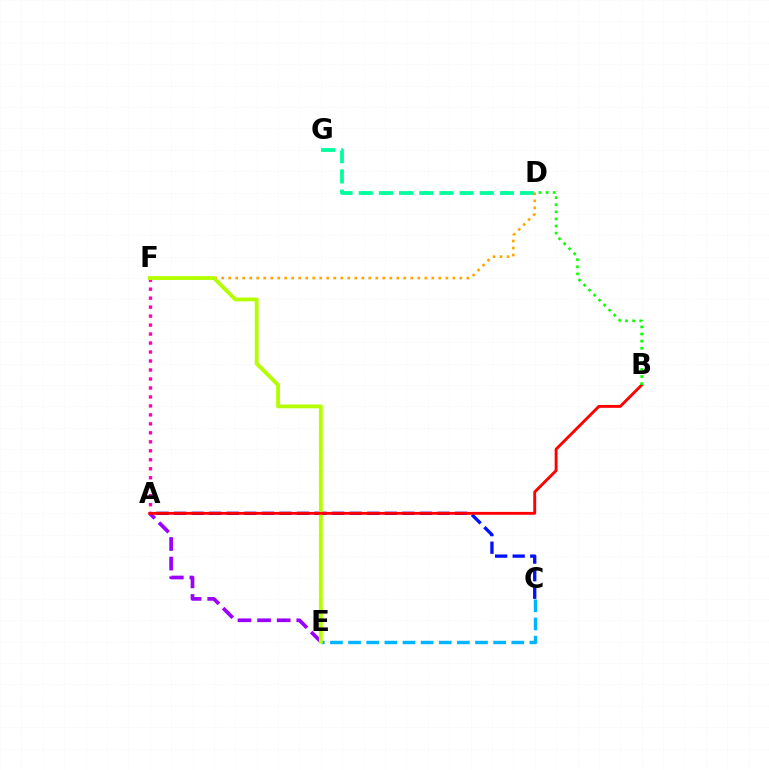{('A', 'C'): [{'color': '#0010ff', 'line_style': 'dashed', 'thickness': 2.39}], ('A', 'E'): [{'color': '#9b00ff', 'line_style': 'dashed', 'thickness': 2.66}], ('C', 'E'): [{'color': '#00b5ff', 'line_style': 'dashed', 'thickness': 2.46}], ('D', 'F'): [{'color': '#ffa500', 'line_style': 'dotted', 'thickness': 1.9}], ('D', 'G'): [{'color': '#00ff9d', 'line_style': 'dashed', 'thickness': 2.74}], ('A', 'F'): [{'color': '#ff00bd', 'line_style': 'dotted', 'thickness': 2.44}], ('E', 'F'): [{'color': '#b3ff00', 'line_style': 'solid', 'thickness': 2.75}], ('A', 'B'): [{'color': '#ff0000', 'line_style': 'solid', 'thickness': 2.07}], ('B', 'D'): [{'color': '#08ff00', 'line_style': 'dotted', 'thickness': 1.93}]}